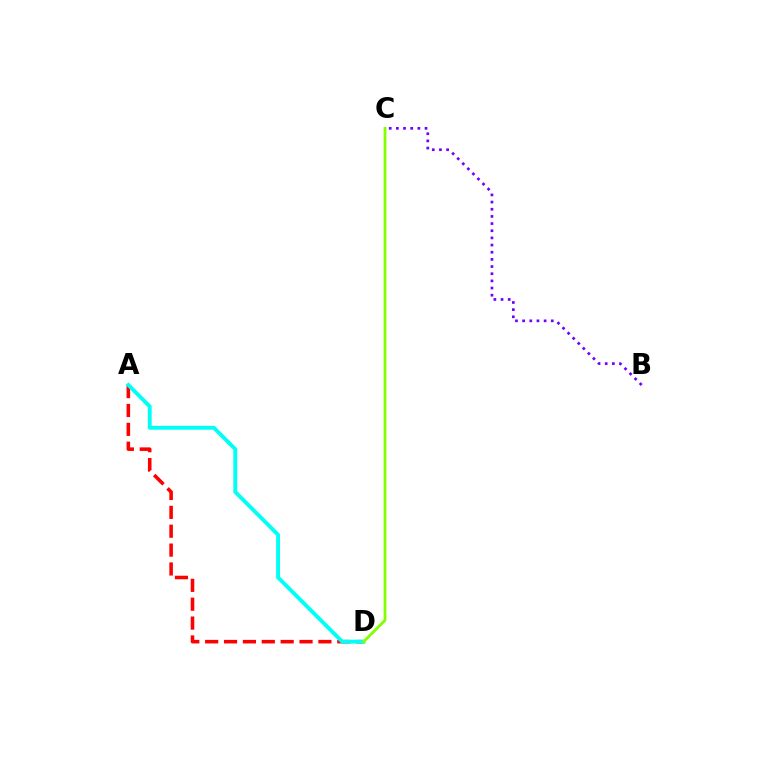{('B', 'C'): [{'color': '#7200ff', 'line_style': 'dotted', 'thickness': 1.95}], ('A', 'D'): [{'color': '#ff0000', 'line_style': 'dashed', 'thickness': 2.56}, {'color': '#00fff6', 'line_style': 'solid', 'thickness': 2.79}], ('C', 'D'): [{'color': '#84ff00', 'line_style': 'solid', 'thickness': 2.03}]}